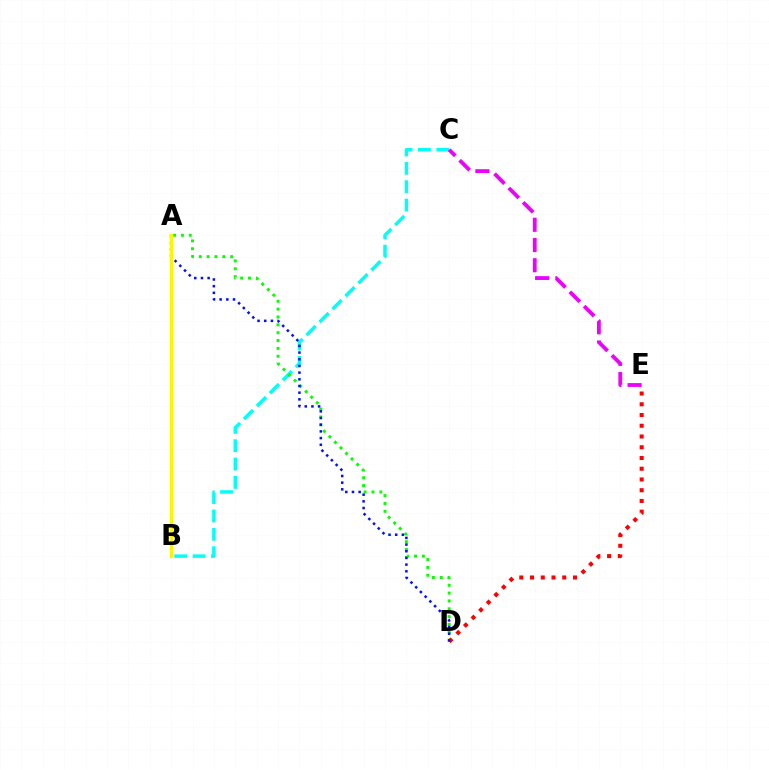{('B', 'C'): [{'color': '#00fff6', 'line_style': 'dashed', 'thickness': 2.49}], ('A', 'D'): [{'color': '#08ff00', 'line_style': 'dotted', 'thickness': 2.13}, {'color': '#0010ff', 'line_style': 'dotted', 'thickness': 1.81}], ('D', 'E'): [{'color': '#ff0000', 'line_style': 'dotted', 'thickness': 2.92}], ('C', 'E'): [{'color': '#ee00ff', 'line_style': 'dashed', 'thickness': 2.75}], ('A', 'B'): [{'color': '#fcf500', 'line_style': 'solid', 'thickness': 2.43}]}